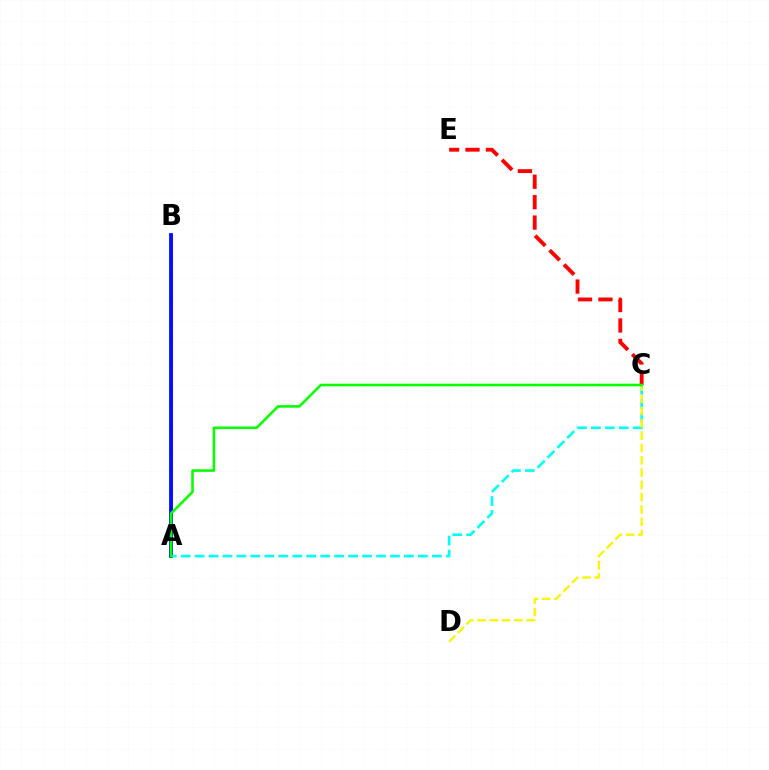{('A', 'B'): [{'color': '#ee00ff', 'line_style': 'solid', 'thickness': 2.19}, {'color': '#0010ff', 'line_style': 'solid', 'thickness': 2.73}], ('A', 'C'): [{'color': '#00fff6', 'line_style': 'dashed', 'thickness': 1.9}, {'color': '#08ff00', 'line_style': 'solid', 'thickness': 1.85}], ('C', 'E'): [{'color': '#ff0000', 'line_style': 'dashed', 'thickness': 2.77}], ('C', 'D'): [{'color': '#fcf500', 'line_style': 'dashed', 'thickness': 1.67}]}